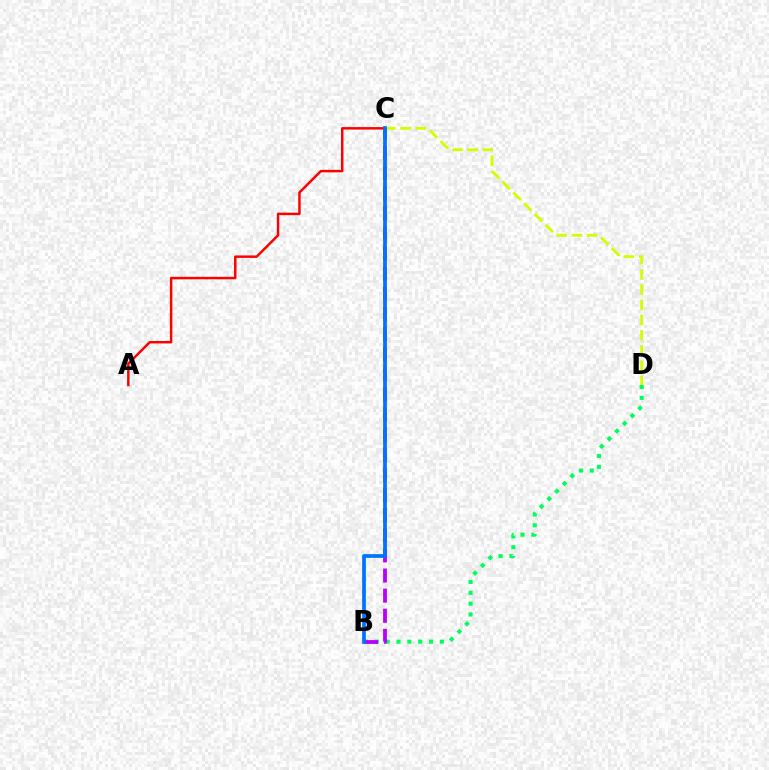{('A', 'C'): [{'color': '#ff0000', 'line_style': 'solid', 'thickness': 1.78}], ('B', 'D'): [{'color': '#00ff5c', 'line_style': 'dotted', 'thickness': 2.94}], ('C', 'D'): [{'color': '#d1ff00', 'line_style': 'dashed', 'thickness': 2.07}], ('B', 'C'): [{'color': '#b900ff', 'line_style': 'dashed', 'thickness': 2.73}, {'color': '#0074ff', 'line_style': 'solid', 'thickness': 2.69}]}